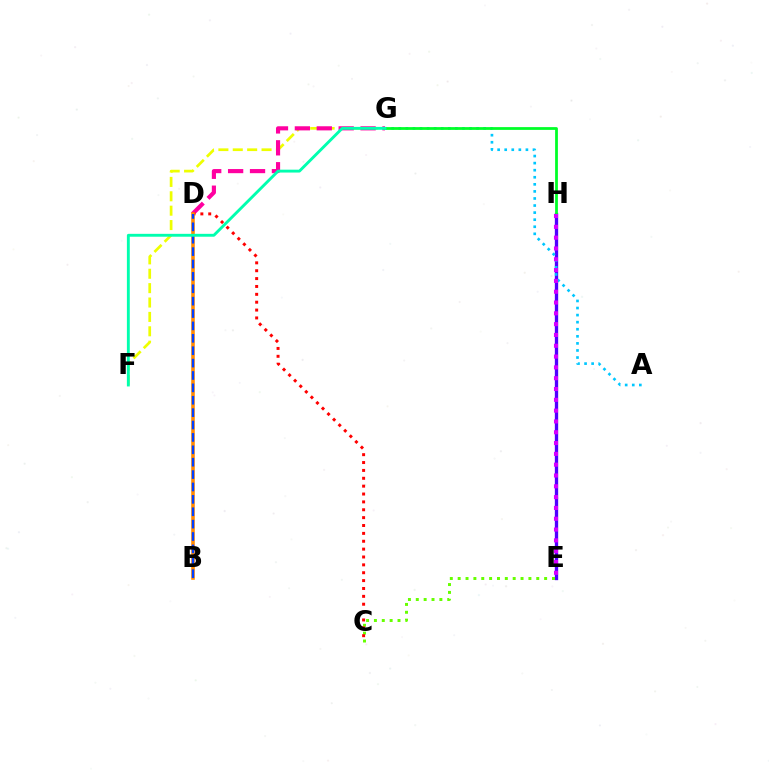{('E', 'H'): [{'color': '#4f00ff', 'line_style': 'solid', 'thickness': 2.4}, {'color': '#d600ff', 'line_style': 'dotted', 'thickness': 2.94}], ('F', 'G'): [{'color': '#eeff00', 'line_style': 'dashed', 'thickness': 1.95}, {'color': '#00ffaf', 'line_style': 'solid', 'thickness': 2.07}], ('C', 'E'): [{'color': '#66ff00', 'line_style': 'dotted', 'thickness': 2.14}], ('A', 'G'): [{'color': '#00c7ff', 'line_style': 'dotted', 'thickness': 1.92}], ('D', 'G'): [{'color': '#ff00a0', 'line_style': 'dashed', 'thickness': 2.98}], ('C', 'D'): [{'color': '#ff0000', 'line_style': 'dotted', 'thickness': 2.14}], ('B', 'D'): [{'color': '#ff8800', 'line_style': 'solid', 'thickness': 2.57}, {'color': '#003fff', 'line_style': 'dashed', 'thickness': 1.68}], ('G', 'H'): [{'color': '#00ff27', 'line_style': 'solid', 'thickness': 1.99}]}